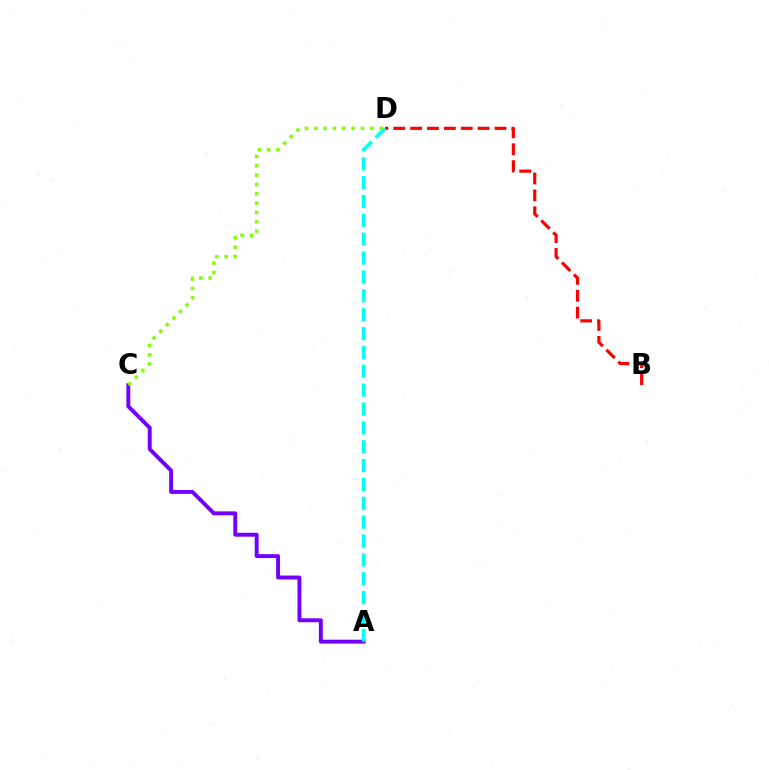{('B', 'D'): [{'color': '#ff0000', 'line_style': 'dashed', 'thickness': 2.29}], ('A', 'C'): [{'color': '#7200ff', 'line_style': 'solid', 'thickness': 2.82}], ('A', 'D'): [{'color': '#00fff6', 'line_style': 'dashed', 'thickness': 2.56}], ('C', 'D'): [{'color': '#84ff00', 'line_style': 'dotted', 'thickness': 2.54}]}